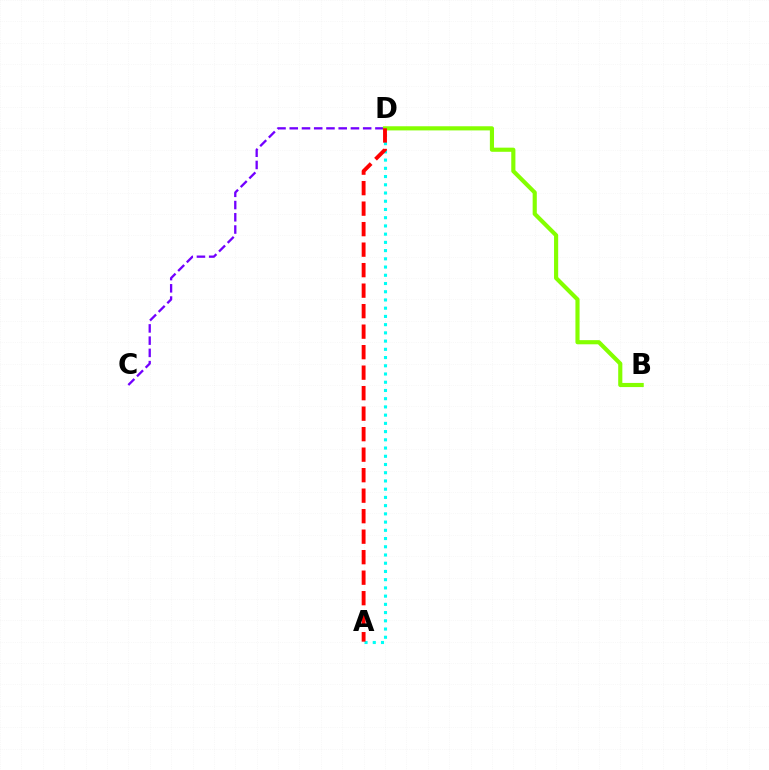{('A', 'D'): [{'color': '#00fff6', 'line_style': 'dotted', 'thickness': 2.24}, {'color': '#ff0000', 'line_style': 'dashed', 'thickness': 2.79}], ('C', 'D'): [{'color': '#7200ff', 'line_style': 'dashed', 'thickness': 1.66}], ('B', 'D'): [{'color': '#84ff00', 'line_style': 'solid', 'thickness': 2.98}]}